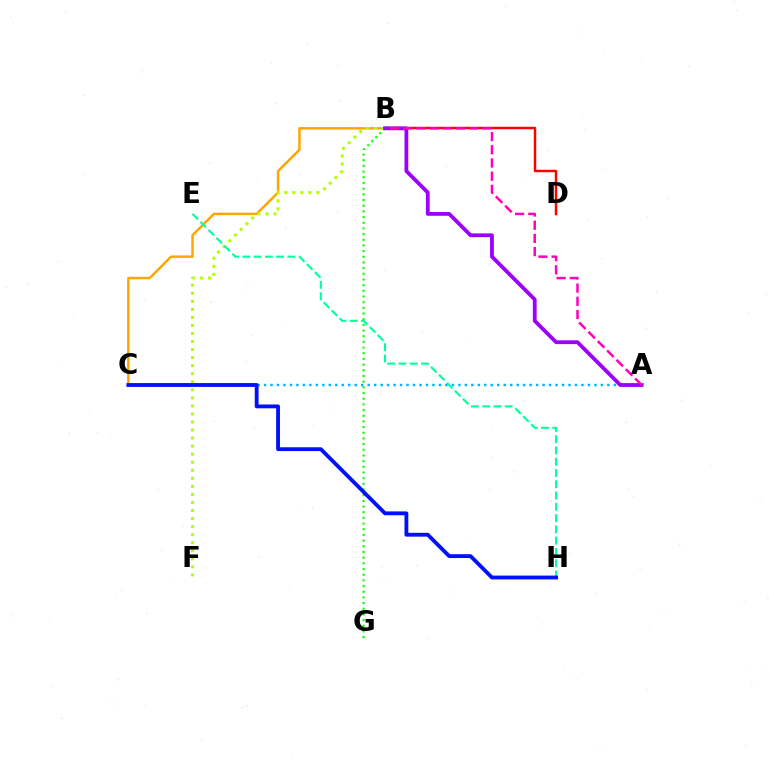{('B', 'G'): [{'color': '#08ff00', 'line_style': 'dotted', 'thickness': 1.54}], ('B', 'C'): [{'color': '#ffa500', 'line_style': 'solid', 'thickness': 1.77}], ('B', 'D'): [{'color': '#ff0000', 'line_style': 'solid', 'thickness': 1.78}], ('A', 'C'): [{'color': '#00b5ff', 'line_style': 'dotted', 'thickness': 1.76}], ('B', 'F'): [{'color': '#b3ff00', 'line_style': 'dotted', 'thickness': 2.19}], ('E', 'H'): [{'color': '#00ff9d', 'line_style': 'dashed', 'thickness': 1.53}], ('A', 'B'): [{'color': '#9b00ff', 'line_style': 'solid', 'thickness': 2.73}, {'color': '#ff00bd', 'line_style': 'dashed', 'thickness': 1.79}], ('C', 'H'): [{'color': '#0010ff', 'line_style': 'solid', 'thickness': 2.76}]}